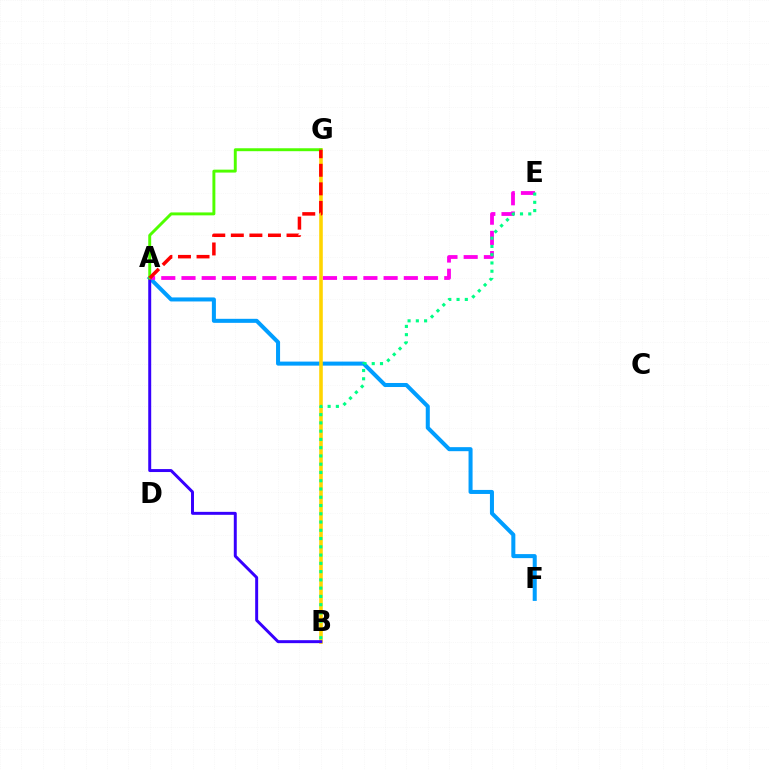{('A', 'F'): [{'color': '#009eff', 'line_style': 'solid', 'thickness': 2.9}], ('B', 'G'): [{'color': '#ffd500', 'line_style': 'solid', 'thickness': 2.58}], ('A', 'E'): [{'color': '#ff00ed', 'line_style': 'dashed', 'thickness': 2.75}], ('A', 'B'): [{'color': '#3700ff', 'line_style': 'solid', 'thickness': 2.14}], ('A', 'G'): [{'color': '#4fff00', 'line_style': 'solid', 'thickness': 2.11}, {'color': '#ff0000', 'line_style': 'dashed', 'thickness': 2.52}], ('B', 'E'): [{'color': '#00ff86', 'line_style': 'dotted', 'thickness': 2.24}]}